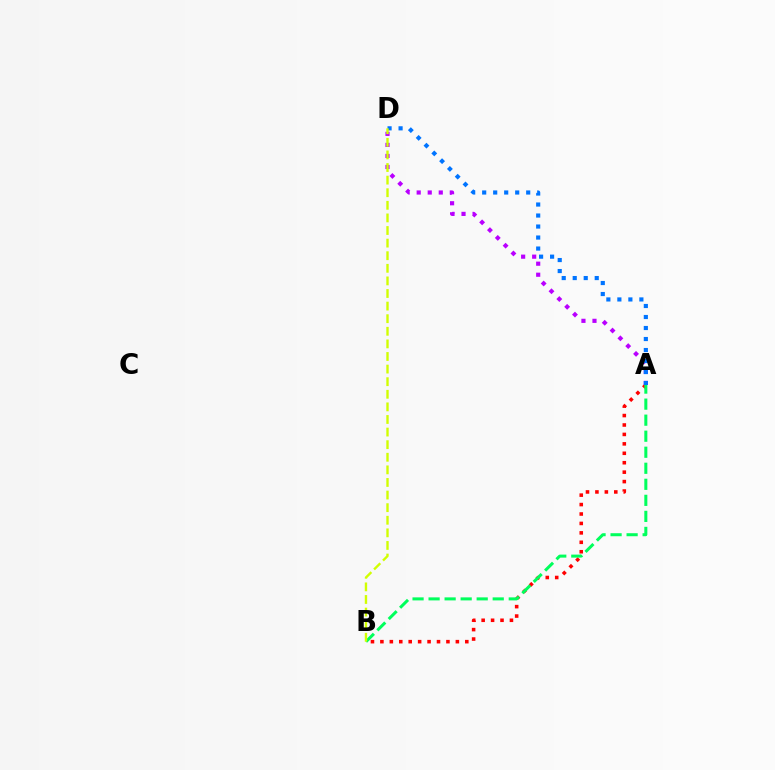{('A', 'B'): [{'color': '#ff0000', 'line_style': 'dotted', 'thickness': 2.56}, {'color': '#00ff5c', 'line_style': 'dashed', 'thickness': 2.18}], ('A', 'D'): [{'color': '#b900ff', 'line_style': 'dotted', 'thickness': 3.0}, {'color': '#0074ff', 'line_style': 'dotted', 'thickness': 2.99}], ('B', 'D'): [{'color': '#d1ff00', 'line_style': 'dashed', 'thickness': 1.71}]}